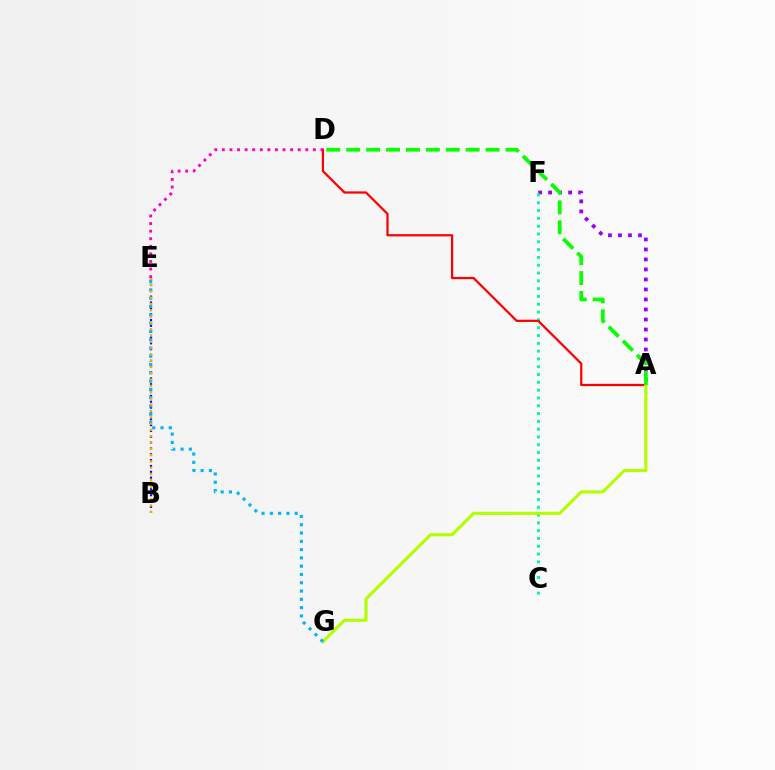{('A', 'F'): [{'color': '#9b00ff', 'line_style': 'dotted', 'thickness': 2.72}], ('C', 'F'): [{'color': '#00ff9d', 'line_style': 'dotted', 'thickness': 2.12}], ('A', 'D'): [{'color': '#ff0000', 'line_style': 'solid', 'thickness': 1.61}, {'color': '#08ff00', 'line_style': 'dashed', 'thickness': 2.71}], ('D', 'E'): [{'color': '#ff00bd', 'line_style': 'dotted', 'thickness': 2.06}], ('B', 'E'): [{'color': '#0010ff', 'line_style': 'dotted', 'thickness': 1.59}, {'color': '#ffa500', 'line_style': 'dotted', 'thickness': 1.71}], ('A', 'G'): [{'color': '#b3ff00', 'line_style': 'solid', 'thickness': 2.25}], ('E', 'G'): [{'color': '#00b5ff', 'line_style': 'dotted', 'thickness': 2.25}]}